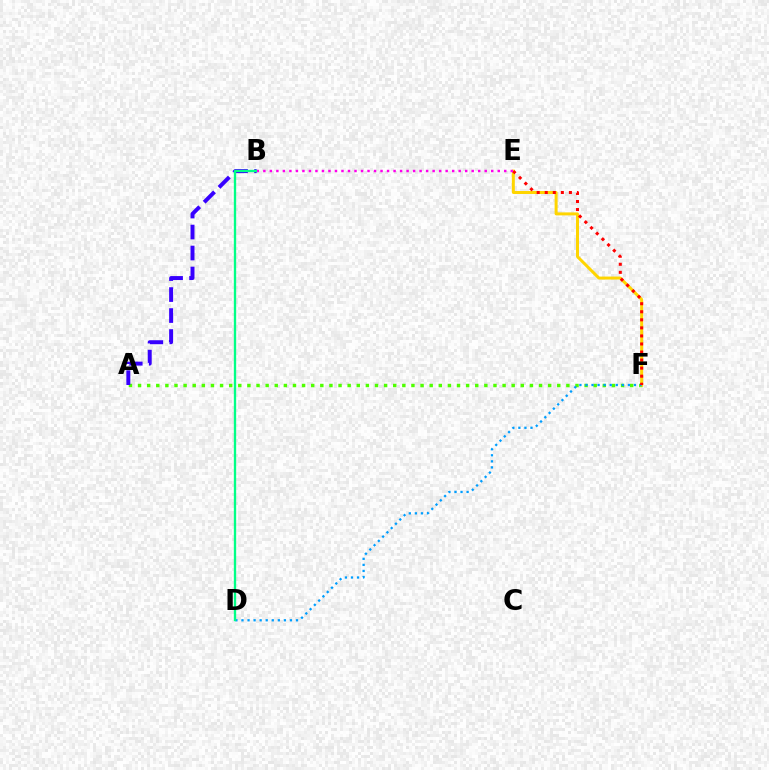{('A', 'F'): [{'color': '#4fff00', 'line_style': 'dotted', 'thickness': 2.48}], ('E', 'F'): [{'color': '#ffd500', 'line_style': 'solid', 'thickness': 2.15}, {'color': '#ff0000', 'line_style': 'dotted', 'thickness': 2.19}], ('A', 'B'): [{'color': '#3700ff', 'line_style': 'dashed', 'thickness': 2.85}], ('D', 'F'): [{'color': '#009eff', 'line_style': 'dotted', 'thickness': 1.65}], ('B', 'D'): [{'color': '#00ff86', 'line_style': 'solid', 'thickness': 1.68}], ('B', 'E'): [{'color': '#ff00ed', 'line_style': 'dotted', 'thickness': 1.77}]}